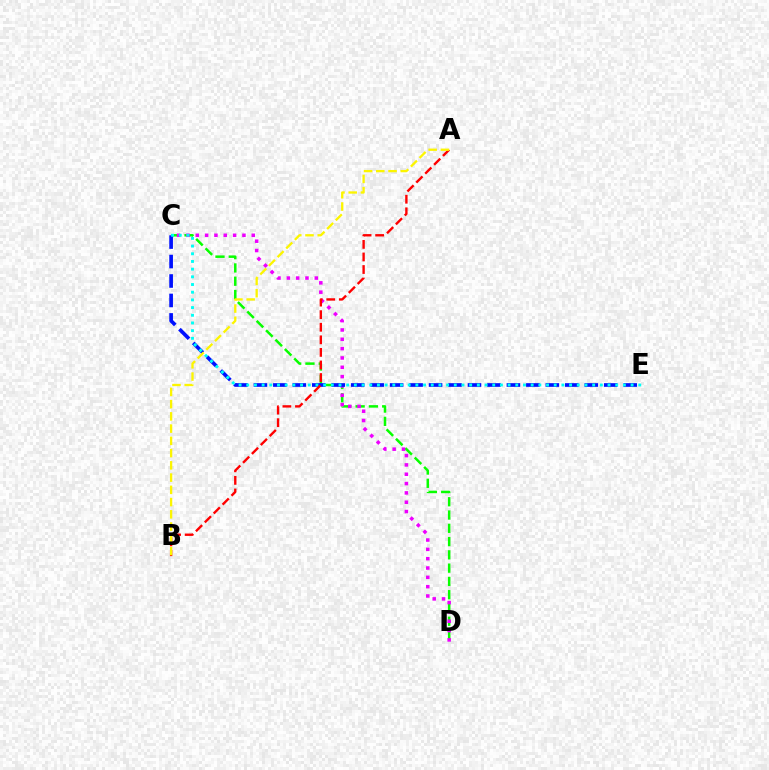{('C', 'D'): [{'color': '#08ff00', 'line_style': 'dashed', 'thickness': 1.8}, {'color': '#ee00ff', 'line_style': 'dotted', 'thickness': 2.53}], ('C', 'E'): [{'color': '#0010ff', 'line_style': 'dashed', 'thickness': 2.64}, {'color': '#00fff6', 'line_style': 'dotted', 'thickness': 2.09}], ('A', 'B'): [{'color': '#ff0000', 'line_style': 'dashed', 'thickness': 1.71}, {'color': '#fcf500', 'line_style': 'dashed', 'thickness': 1.66}]}